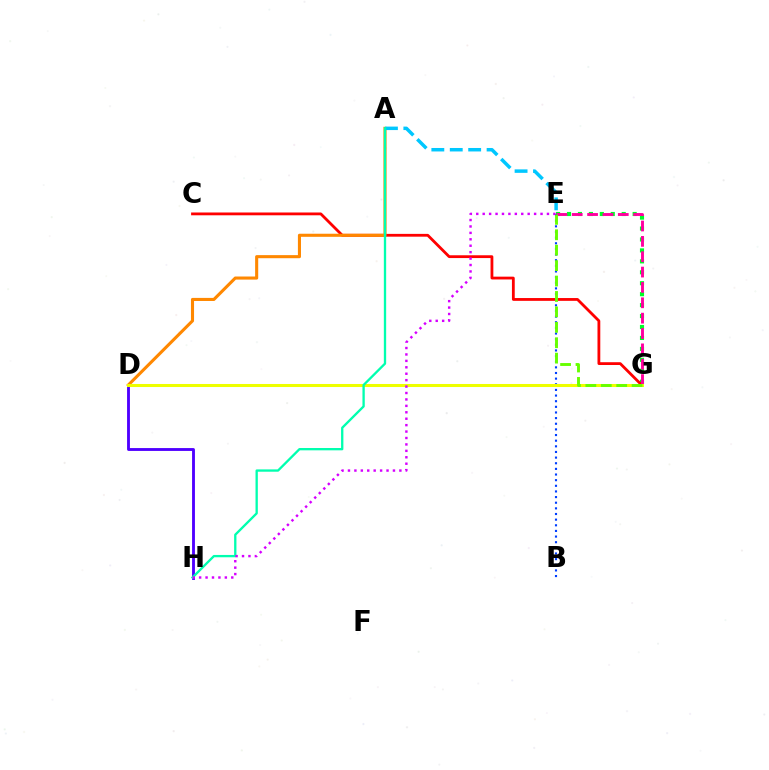{('E', 'G'): [{'color': '#00ff27', 'line_style': 'dotted', 'thickness': 2.97}, {'color': '#ff00a0', 'line_style': 'dashed', 'thickness': 2.09}, {'color': '#66ff00', 'line_style': 'dashed', 'thickness': 2.1}], ('C', 'G'): [{'color': '#ff0000', 'line_style': 'solid', 'thickness': 2.02}], ('D', 'H'): [{'color': '#4f00ff', 'line_style': 'solid', 'thickness': 2.06}], ('B', 'E'): [{'color': '#003fff', 'line_style': 'dotted', 'thickness': 1.53}], ('A', 'D'): [{'color': '#ff8800', 'line_style': 'solid', 'thickness': 2.22}], ('D', 'G'): [{'color': '#eeff00', 'line_style': 'solid', 'thickness': 2.19}], ('A', 'E'): [{'color': '#00c7ff', 'line_style': 'dashed', 'thickness': 2.5}], ('A', 'H'): [{'color': '#00ffaf', 'line_style': 'solid', 'thickness': 1.67}], ('E', 'H'): [{'color': '#d600ff', 'line_style': 'dotted', 'thickness': 1.75}]}